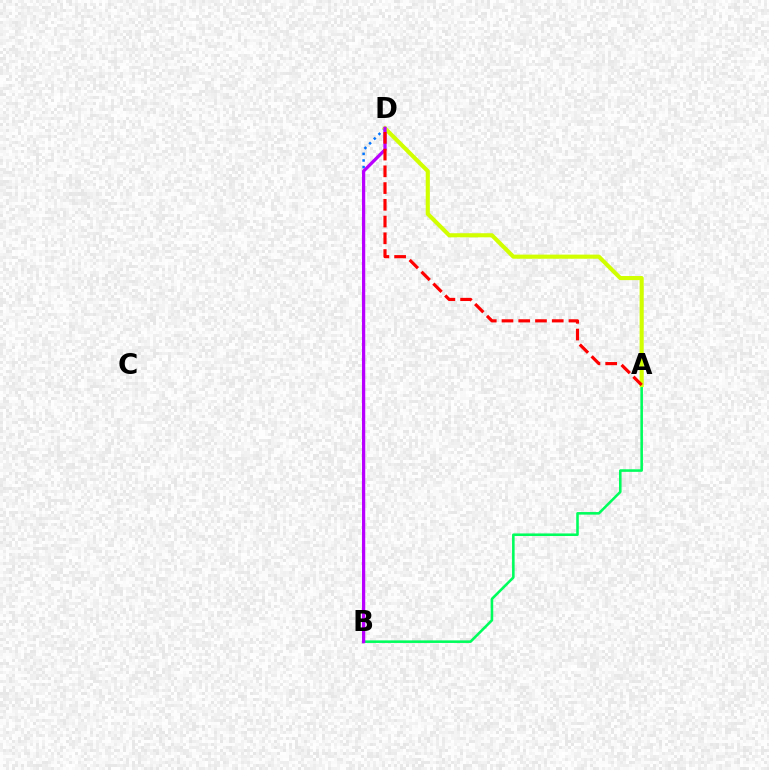{('B', 'D'): [{'color': '#0074ff', 'line_style': 'dotted', 'thickness': 1.8}, {'color': '#b900ff', 'line_style': 'solid', 'thickness': 2.34}], ('A', 'B'): [{'color': '#00ff5c', 'line_style': 'solid', 'thickness': 1.85}], ('A', 'D'): [{'color': '#d1ff00', 'line_style': 'solid', 'thickness': 2.95}, {'color': '#ff0000', 'line_style': 'dashed', 'thickness': 2.27}]}